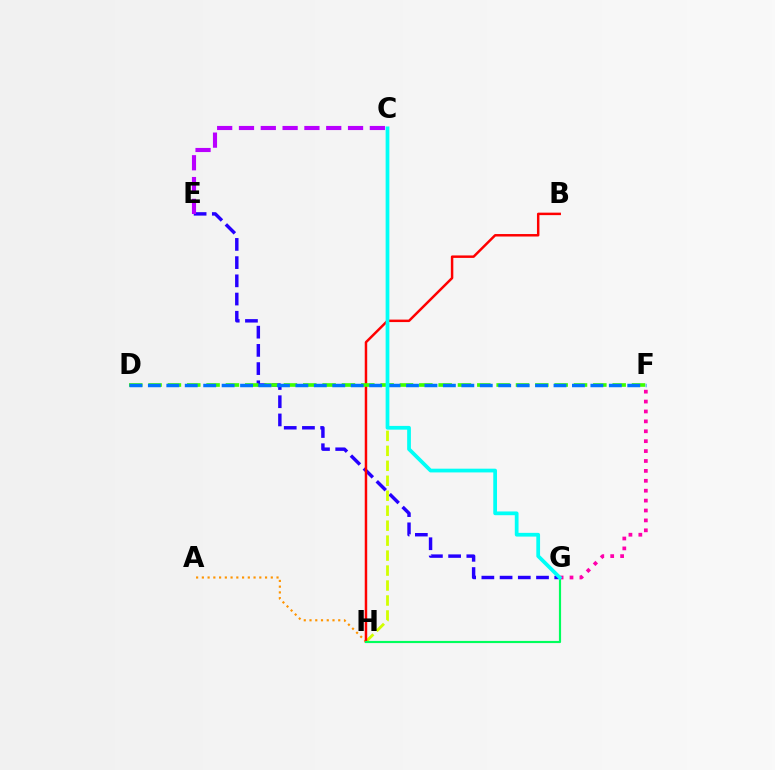{('A', 'H'): [{'color': '#ff9400', 'line_style': 'dotted', 'thickness': 1.56}], ('F', 'G'): [{'color': '#ff00ac', 'line_style': 'dotted', 'thickness': 2.69}], ('E', 'G'): [{'color': '#2500ff', 'line_style': 'dashed', 'thickness': 2.47}], ('C', 'H'): [{'color': '#d1ff00', 'line_style': 'dashed', 'thickness': 2.03}], ('B', 'H'): [{'color': '#ff0000', 'line_style': 'solid', 'thickness': 1.78}], ('G', 'H'): [{'color': '#00ff5c', 'line_style': 'solid', 'thickness': 1.56}], ('D', 'F'): [{'color': '#3dff00', 'line_style': 'dashed', 'thickness': 2.63}, {'color': '#0074ff', 'line_style': 'dashed', 'thickness': 2.5}], ('C', 'G'): [{'color': '#00fff6', 'line_style': 'solid', 'thickness': 2.69}], ('C', 'E'): [{'color': '#b900ff', 'line_style': 'dashed', 'thickness': 2.96}]}